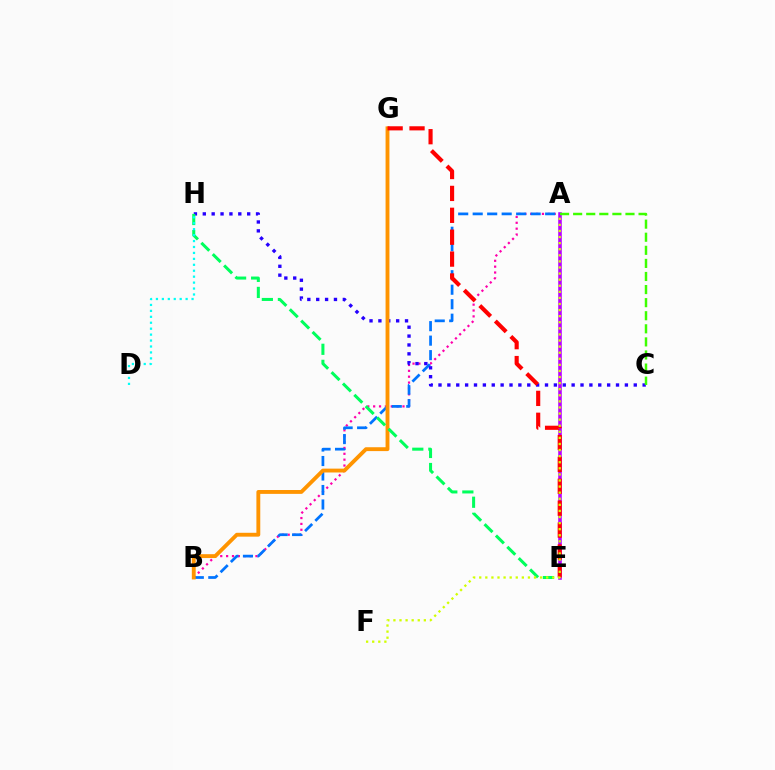{('A', 'B'): [{'color': '#ff00ac', 'line_style': 'dotted', 'thickness': 1.59}, {'color': '#0074ff', 'line_style': 'dashed', 'thickness': 1.97}], ('C', 'H'): [{'color': '#2500ff', 'line_style': 'dotted', 'thickness': 2.41}], ('B', 'G'): [{'color': '#ff9400', 'line_style': 'solid', 'thickness': 2.78}], ('A', 'E'): [{'color': '#b900ff', 'line_style': 'solid', 'thickness': 2.57}], ('E', 'H'): [{'color': '#00ff5c', 'line_style': 'dashed', 'thickness': 2.18}], ('E', 'G'): [{'color': '#ff0000', 'line_style': 'dashed', 'thickness': 2.97}], ('A', 'C'): [{'color': '#3dff00', 'line_style': 'dashed', 'thickness': 1.78}], ('D', 'H'): [{'color': '#00fff6', 'line_style': 'dotted', 'thickness': 1.61}], ('A', 'F'): [{'color': '#d1ff00', 'line_style': 'dotted', 'thickness': 1.65}]}